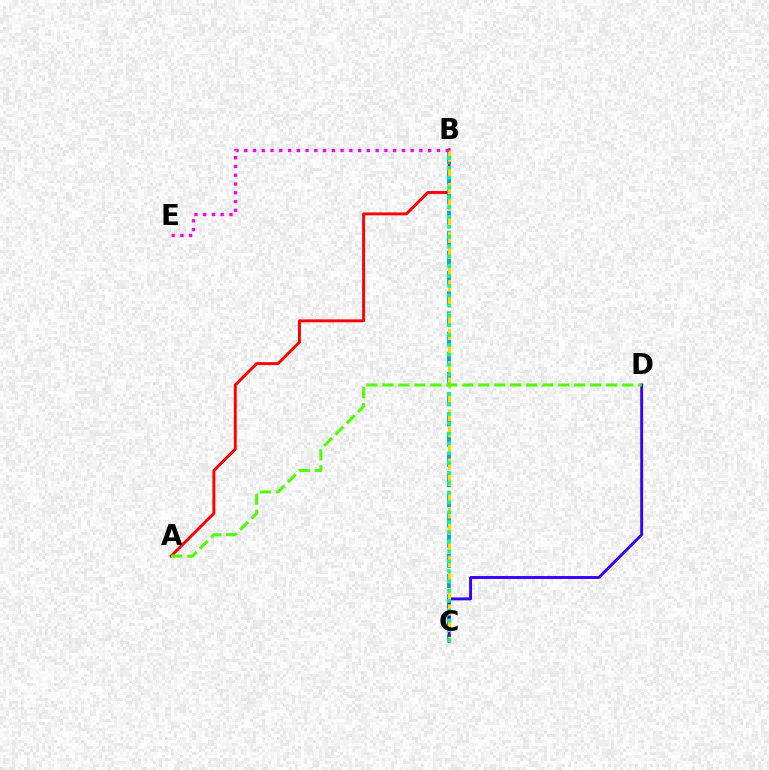{('A', 'B'): [{'color': '#ff0000', 'line_style': 'solid', 'thickness': 2.09}], ('B', 'C'): [{'color': '#009eff', 'line_style': 'dashed', 'thickness': 2.74}, {'color': '#ffd500', 'line_style': 'dashed', 'thickness': 2.2}, {'color': '#00ff86', 'line_style': 'dotted', 'thickness': 2.67}], ('C', 'D'): [{'color': '#3700ff', 'line_style': 'solid', 'thickness': 2.09}], ('B', 'E'): [{'color': '#ff00ed', 'line_style': 'dotted', 'thickness': 2.38}], ('A', 'D'): [{'color': '#4fff00', 'line_style': 'dashed', 'thickness': 2.17}]}